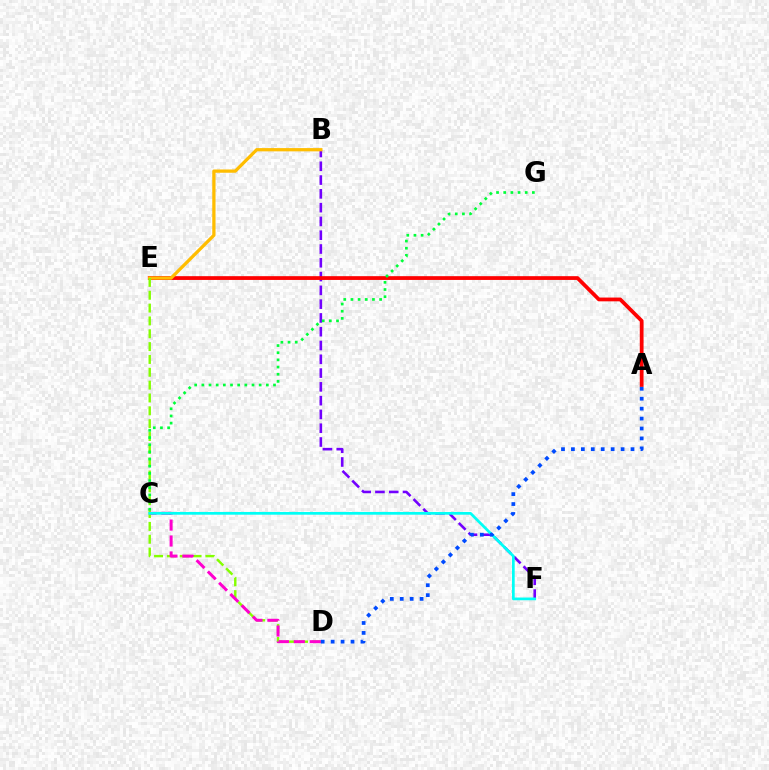{('B', 'F'): [{'color': '#7200ff', 'line_style': 'dashed', 'thickness': 1.87}], ('A', 'E'): [{'color': '#ff0000', 'line_style': 'solid', 'thickness': 2.72}], ('B', 'E'): [{'color': '#ffbd00', 'line_style': 'solid', 'thickness': 2.35}], ('D', 'E'): [{'color': '#84ff00', 'line_style': 'dashed', 'thickness': 1.74}], ('C', 'D'): [{'color': '#ff00cf', 'line_style': 'dashed', 'thickness': 2.17}], ('C', 'F'): [{'color': '#00fff6', 'line_style': 'solid', 'thickness': 1.96}], ('A', 'D'): [{'color': '#004bff', 'line_style': 'dotted', 'thickness': 2.7}], ('C', 'G'): [{'color': '#00ff39', 'line_style': 'dotted', 'thickness': 1.95}]}